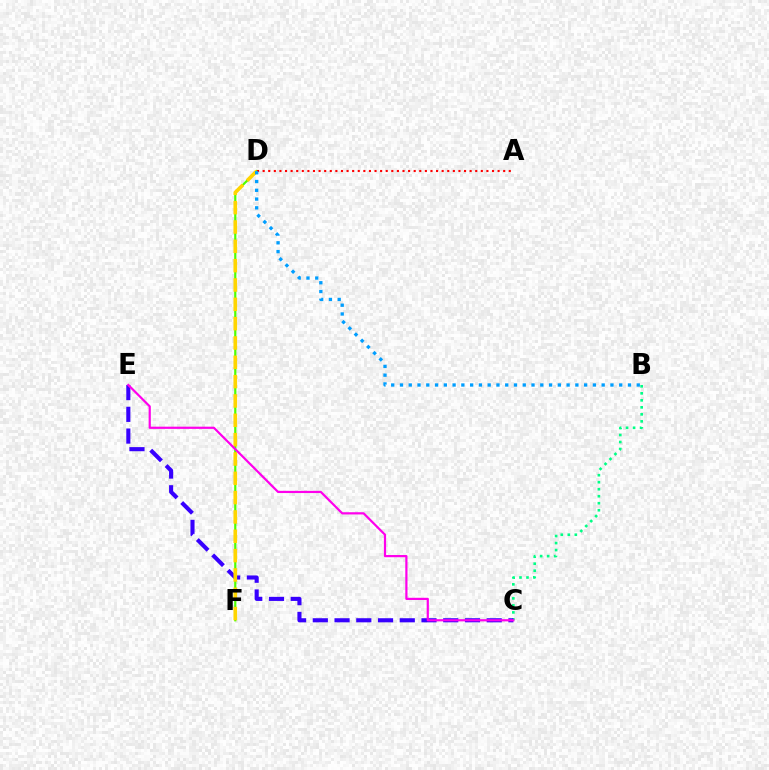{('D', 'F'): [{'color': '#4fff00', 'line_style': 'solid', 'thickness': 1.58}, {'color': '#ffd500', 'line_style': 'dashed', 'thickness': 2.63}], ('B', 'C'): [{'color': '#00ff86', 'line_style': 'dotted', 'thickness': 1.9}], ('C', 'E'): [{'color': '#3700ff', 'line_style': 'dashed', 'thickness': 2.95}, {'color': '#ff00ed', 'line_style': 'solid', 'thickness': 1.59}], ('A', 'D'): [{'color': '#ff0000', 'line_style': 'dotted', 'thickness': 1.52}], ('B', 'D'): [{'color': '#009eff', 'line_style': 'dotted', 'thickness': 2.38}]}